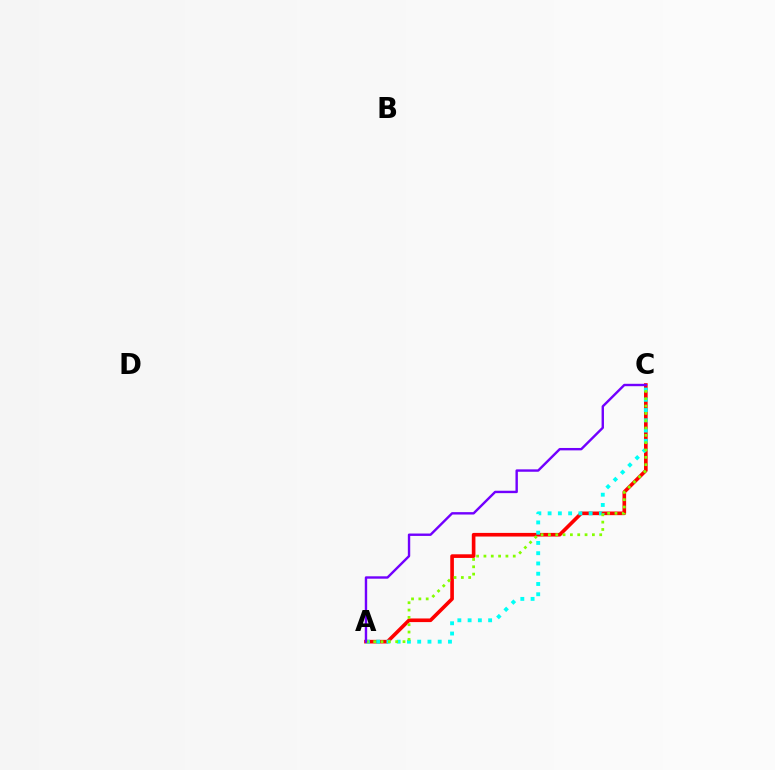{('A', 'C'): [{'color': '#ff0000', 'line_style': 'solid', 'thickness': 2.62}, {'color': '#00fff6', 'line_style': 'dotted', 'thickness': 2.79}, {'color': '#84ff00', 'line_style': 'dotted', 'thickness': 1.99}, {'color': '#7200ff', 'line_style': 'solid', 'thickness': 1.73}]}